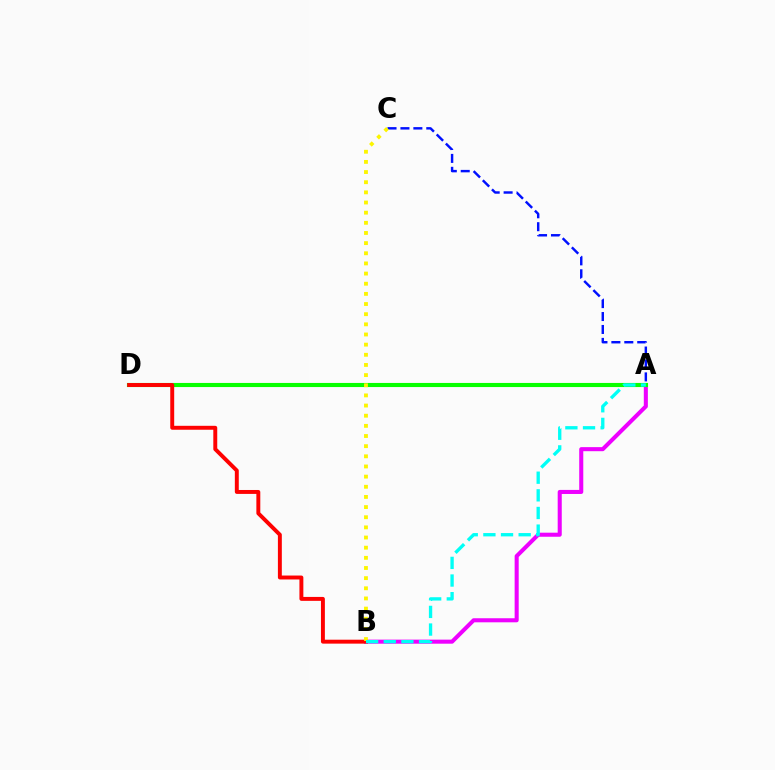{('A', 'B'): [{'color': '#ee00ff', 'line_style': 'solid', 'thickness': 2.92}, {'color': '#00fff6', 'line_style': 'dashed', 'thickness': 2.4}], ('A', 'D'): [{'color': '#08ff00', 'line_style': 'solid', 'thickness': 2.96}], ('B', 'D'): [{'color': '#ff0000', 'line_style': 'solid', 'thickness': 2.83}], ('A', 'C'): [{'color': '#0010ff', 'line_style': 'dashed', 'thickness': 1.76}], ('B', 'C'): [{'color': '#fcf500', 'line_style': 'dotted', 'thickness': 2.76}]}